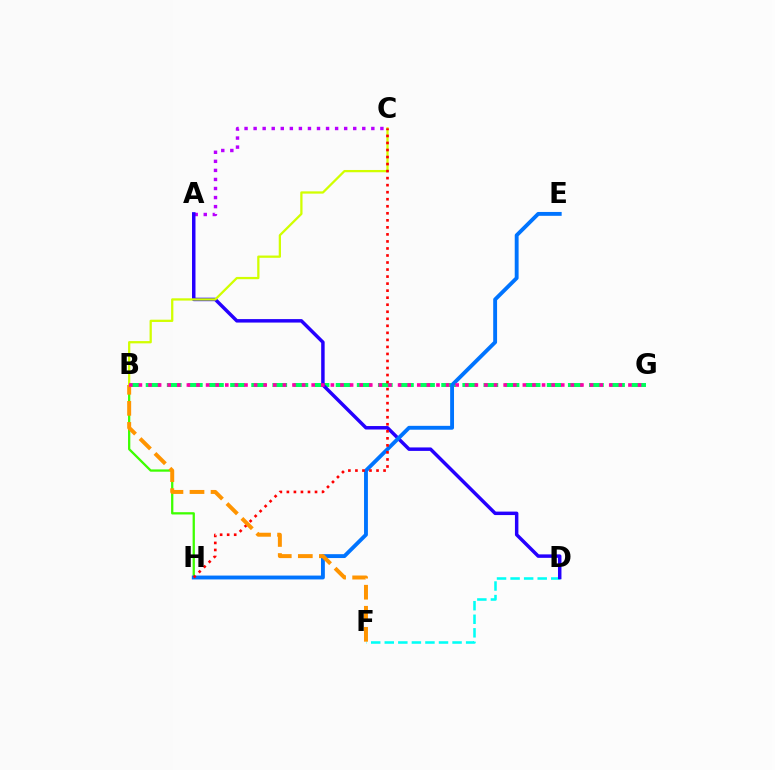{('B', 'H'): [{'color': '#3dff00', 'line_style': 'solid', 'thickness': 1.64}], ('B', 'G'): [{'color': '#00ff5c', 'line_style': 'dashed', 'thickness': 2.87}, {'color': '#ff00ac', 'line_style': 'dotted', 'thickness': 2.61}], ('A', 'C'): [{'color': '#b900ff', 'line_style': 'dotted', 'thickness': 2.46}], ('D', 'F'): [{'color': '#00fff6', 'line_style': 'dashed', 'thickness': 1.84}], ('A', 'D'): [{'color': '#2500ff', 'line_style': 'solid', 'thickness': 2.5}], ('B', 'C'): [{'color': '#d1ff00', 'line_style': 'solid', 'thickness': 1.63}], ('E', 'H'): [{'color': '#0074ff', 'line_style': 'solid', 'thickness': 2.79}], ('C', 'H'): [{'color': '#ff0000', 'line_style': 'dotted', 'thickness': 1.91}], ('B', 'F'): [{'color': '#ff9400', 'line_style': 'dashed', 'thickness': 2.86}]}